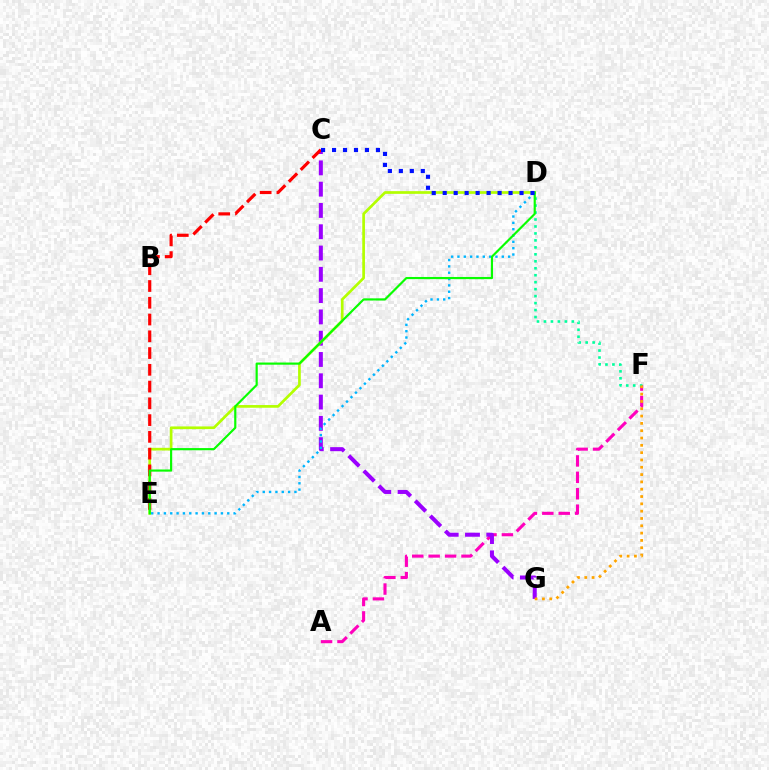{('A', 'F'): [{'color': '#ff00bd', 'line_style': 'dashed', 'thickness': 2.23}], ('C', 'G'): [{'color': '#9b00ff', 'line_style': 'dashed', 'thickness': 2.89}], ('D', 'E'): [{'color': '#b3ff00', 'line_style': 'solid', 'thickness': 1.94}, {'color': '#00b5ff', 'line_style': 'dotted', 'thickness': 1.72}, {'color': '#08ff00', 'line_style': 'solid', 'thickness': 1.56}], ('C', 'E'): [{'color': '#ff0000', 'line_style': 'dashed', 'thickness': 2.28}], ('D', 'F'): [{'color': '#00ff9d', 'line_style': 'dotted', 'thickness': 1.89}], ('C', 'D'): [{'color': '#0010ff', 'line_style': 'dotted', 'thickness': 2.98}], ('F', 'G'): [{'color': '#ffa500', 'line_style': 'dotted', 'thickness': 1.99}]}